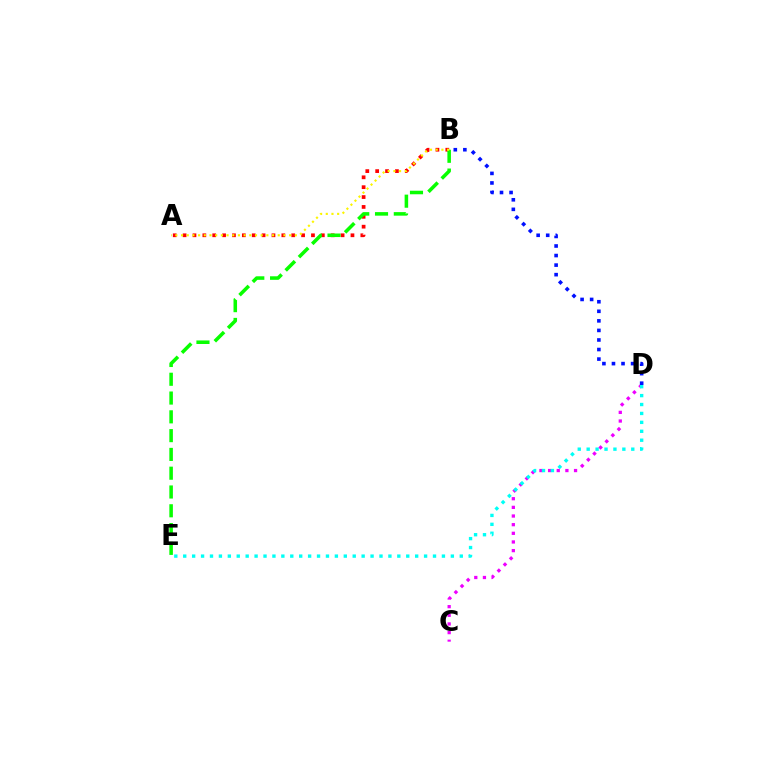{('C', 'D'): [{'color': '#ee00ff', 'line_style': 'dotted', 'thickness': 2.35}], ('D', 'E'): [{'color': '#00fff6', 'line_style': 'dotted', 'thickness': 2.42}], ('A', 'B'): [{'color': '#ff0000', 'line_style': 'dotted', 'thickness': 2.68}, {'color': '#fcf500', 'line_style': 'dotted', 'thickness': 1.55}], ('B', 'E'): [{'color': '#08ff00', 'line_style': 'dashed', 'thickness': 2.55}], ('B', 'D'): [{'color': '#0010ff', 'line_style': 'dotted', 'thickness': 2.6}]}